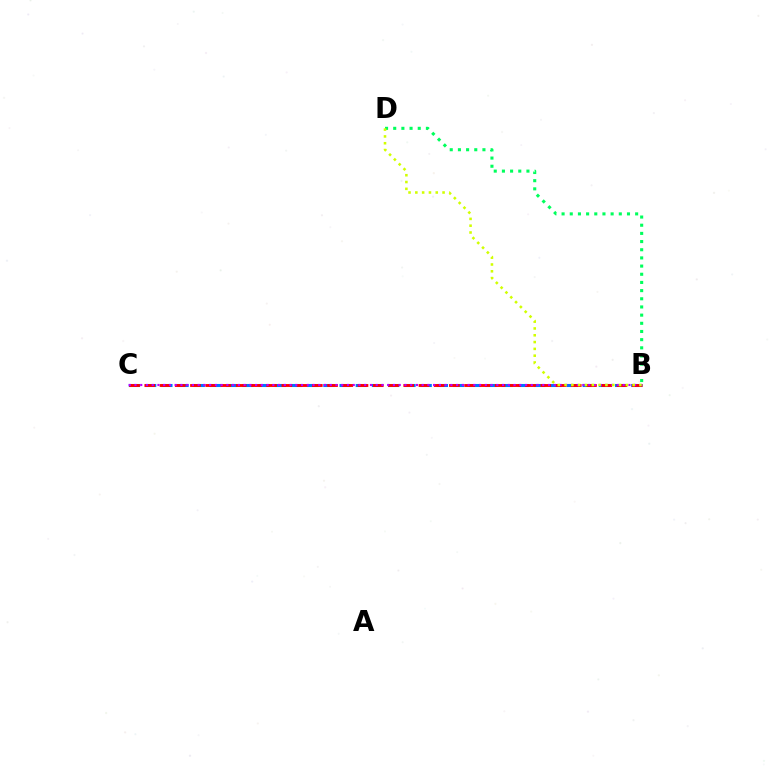{('B', 'D'): [{'color': '#00ff5c', 'line_style': 'dotted', 'thickness': 2.22}, {'color': '#d1ff00', 'line_style': 'dotted', 'thickness': 1.85}], ('B', 'C'): [{'color': '#0074ff', 'line_style': 'dashed', 'thickness': 2.2}, {'color': '#ff0000', 'line_style': 'dashed', 'thickness': 2.07}, {'color': '#b900ff', 'line_style': 'dotted', 'thickness': 1.56}]}